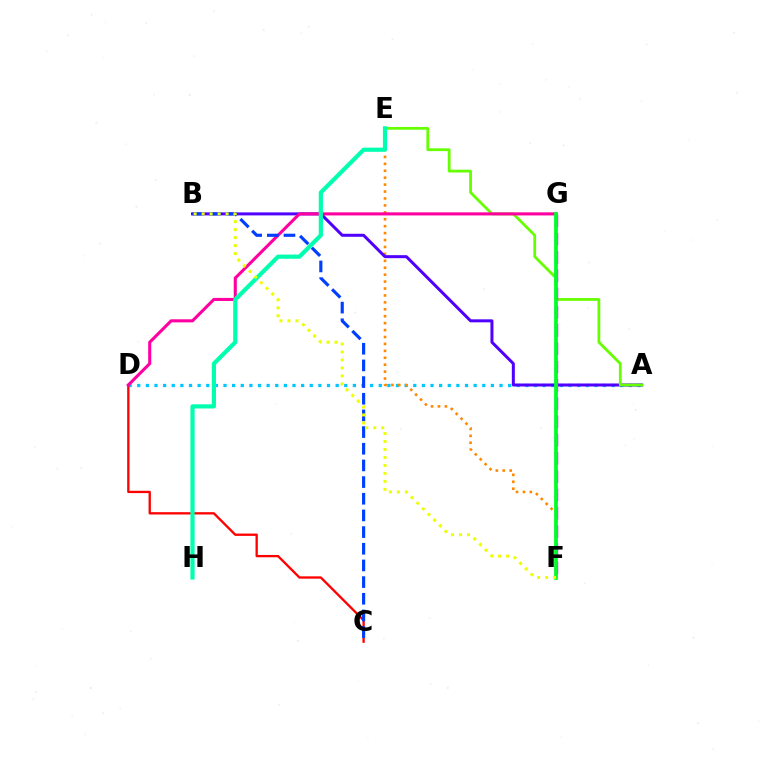{('A', 'D'): [{'color': '#00c7ff', 'line_style': 'dotted', 'thickness': 2.34}], ('E', 'F'): [{'color': '#ff8800', 'line_style': 'dotted', 'thickness': 1.88}], ('A', 'B'): [{'color': '#4f00ff', 'line_style': 'solid', 'thickness': 2.16}], ('A', 'E'): [{'color': '#66ff00', 'line_style': 'solid', 'thickness': 2.0}], ('F', 'G'): [{'color': '#d600ff', 'line_style': 'dashed', 'thickness': 2.48}, {'color': '#00ff27', 'line_style': 'solid', 'thickness': 2.7}], ('C', 'D'): [{'color': '#ff0000', 'line_style': 'solid', 'thickness': 1.67}], ('D', 'G'): [{'color': '#ff00a0', 'line_style': 'solid', 'thickness': 2.22}], ('B', 'C'): [{'color': '#003fff', 'line_style': 'dashed', 'thickness': 2.26}], ('E', 'H'): [{'color': '#00ffaf', 'line_style': 'solid', 'thickness': 3.0}], ('B', 'F'): [{'color': '#eeff00', 'line_style': 'dotted', 'thickness': 2.17}]}